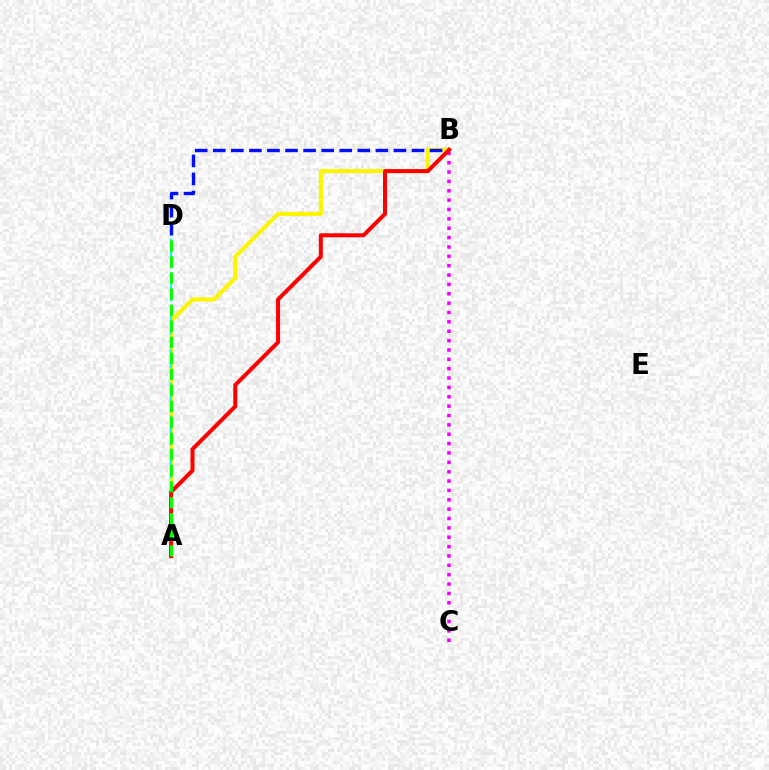{('A', 'B'): [{'color': '#fcf500', 'line_style': 'solid', 'thickness': 2.93}, {'color': '#ff0000', 'line_style': 'solid', 'thickness': 2.88}], ('A', 'D'): [{'color': '#00fff6', 'line_style': 'dashed', 'thickness': 1.5}, {'color': '#08ff00', 'line_style': 'dashed', 'thickness': 2.18}], ('B', 'C'): [{'color': '#ee00ff', 'line_style': 'dotted', 'thickness': 2.54}], ('B', 'D'): [{'color': '#0010ff', 'line_style': 'dashed', 'thickness': 2.45}]}